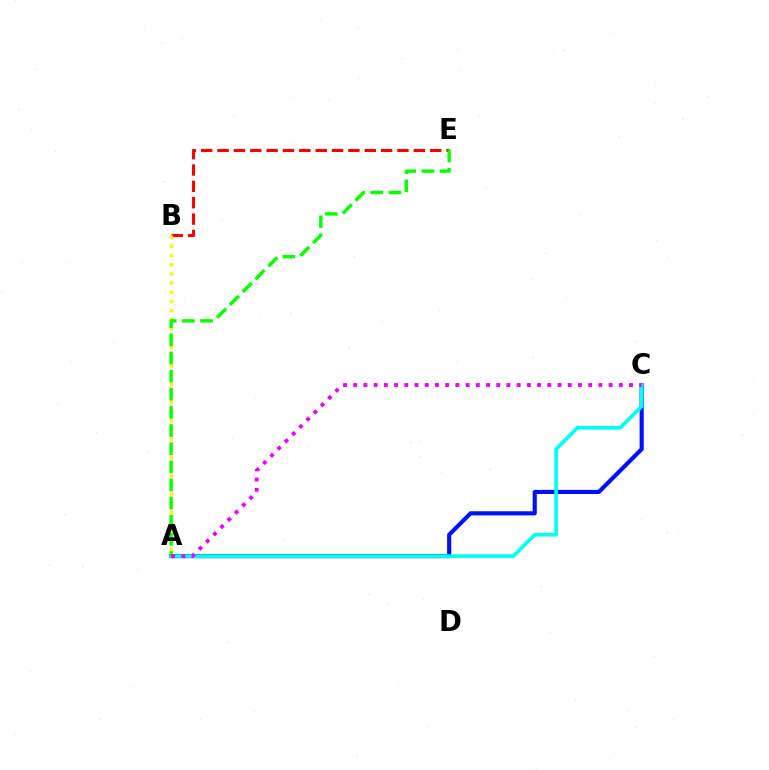{('A', 'C'): [{'color': '#0010ff', 'line_style': 'solid', 'thickness': 2.98}, {'color': '#00fff6', 'line_style': 'solid', 'thickness': 2.66}, {'color': '#ee00ff', 'line_style': 'dotted', 'thickness': 2.78}], ('B', 'E'): [{'color': '#ff0000', 'line_style': 'dashed', 'thickness': 2.22}], ('A', 'B'): [{'color': '#fcf500', 'line_style': 'dotted', 'thickness': 2.49}], ('A', 'E'): [{'color': '#08ff00', 'line_style': 'dashed', 'thickness': 2.46}]}